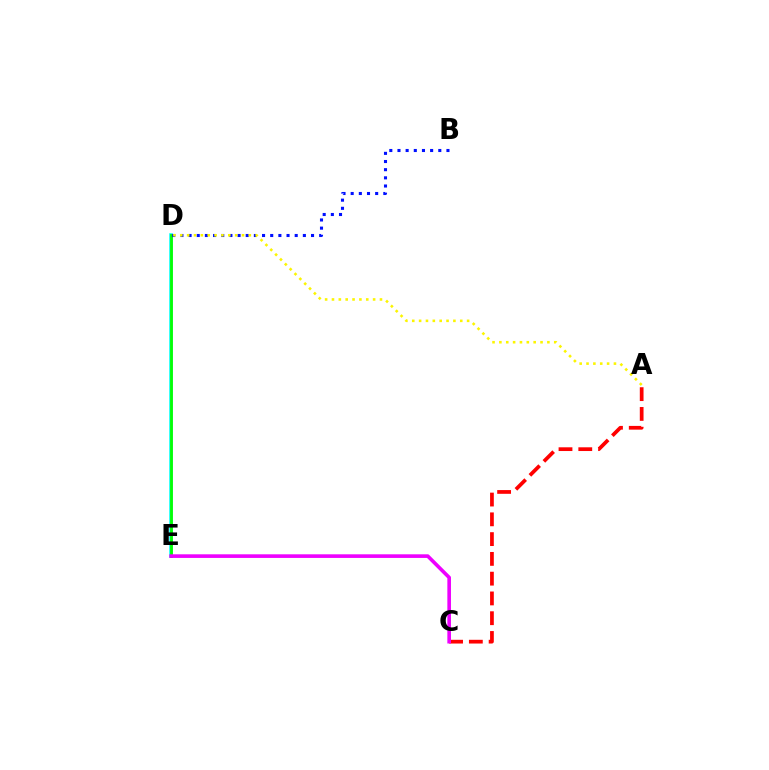{('D', 'E'): [{'color': '#00fff6', 'line_style': 'solid', 'thickness': 2.54}, {'color': '#08ff00', 'line_style': 'solid', 'thickness': 2.01}], ('B', 'D'): [{'color': '#0010ff', 'line_style': 'dotted', 'thickness': 2.22}], ('A', 'C'): [{'color': '#ff0000', 'line_style': 'dashed', 'thickness': 2.69}], ('A', 'D'): [{'color': '#fcf500', 'line_style': 'dotted', 'thickness': 1.86}], ('C', 'E'): [{'color': '#ee00ff', 'line_style': 'solid', 'thickness': 2.61}]}